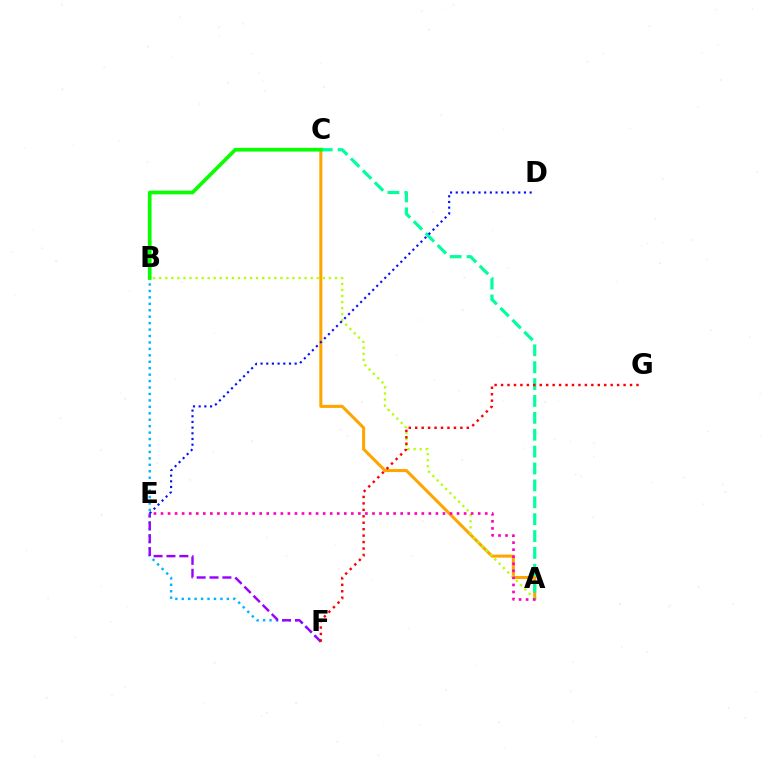{('A', 'C'): [{'color': '#ffa500', 'line_style': 'solid', 'thickness': 2.19}, {'color': '#00ff9d', 'line_style': 'dashed', 'thickness': 2.29}], ('A', 'B'): [{'color': '#b3ff00', 'line_style': 'dotted', 'thickness': 1.65}], ('B', 'F'): [{'color': '#00b5ff', 'line_style': 'dotted', 'thickness': 1.75}], ('E', 'F'): [{'color': '#9b00ff', 'line_style': 'dashed', 'thickness': 1.75}], ('D', 'E'): [{'color': '#0010ff', 'line_style': 'dotted', 'thickness': 1.54}], ('A', 'E'): [{'color': '#ff00bd', 'line_style': 'dotted', 'thickness': 1.92}], ('F', 'G'): [{'color': '#ff0000', 'line_style': 'dotted', 'thickness': 1.75}], ('B', 'C'): [{'color': '#08ff00', 'line_style': 'solid', 'thickness': 2.65}]}